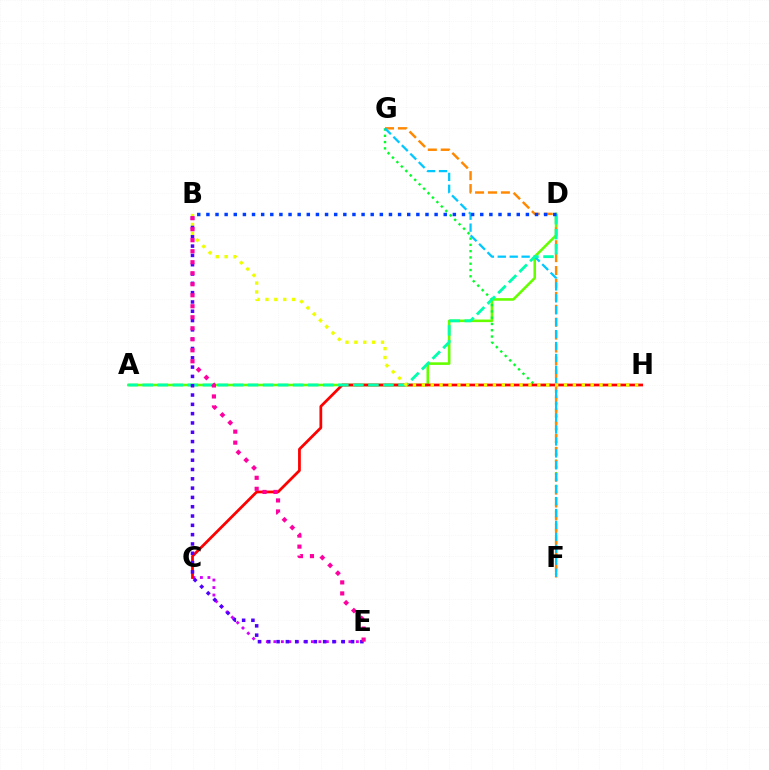{('C', 'E'): [{'color': '#d600ff', 'line_style': 'dotted', 'thickness': 2.04}], ('A', 'D'): [{'color': '#66ff00', 'line_style': 'solid', 'thickness': 1.87}, {'color': '#00ffaf', 'line_style': 'dashed', 'thickness': 2.04}], ('F', 'G'): [{'color': '#00ff27', 'line_style': 'dotted', 'thickness': 1.71}, {'color': '#ff8800', 'line_style': 'dashed', 'thickness': 1.75}, {'color': '#00c7ff', 'line_style': 'dashed', 'thickness': 1.62}], ('C', 'H'): [{'color': '#ff0000', 'line_style': 'solid', 'thickness': 1.99}], ('B', 'D'): [{'color': '#003fff', 'line_style': 'dotted', 'thickness': 2.48}], ('B', 'H'): [{'color': '#eeff00', 'line_style': 'dotted', 'thickness': 2.41}], ('B', 'E'): [{'color': '#4f00ff', 'line_style': 'dotted', 'thickness': 2.53}, {'color': '#ff00a0', 'line_style': 'dotted', 'thickness': 2.99}]}